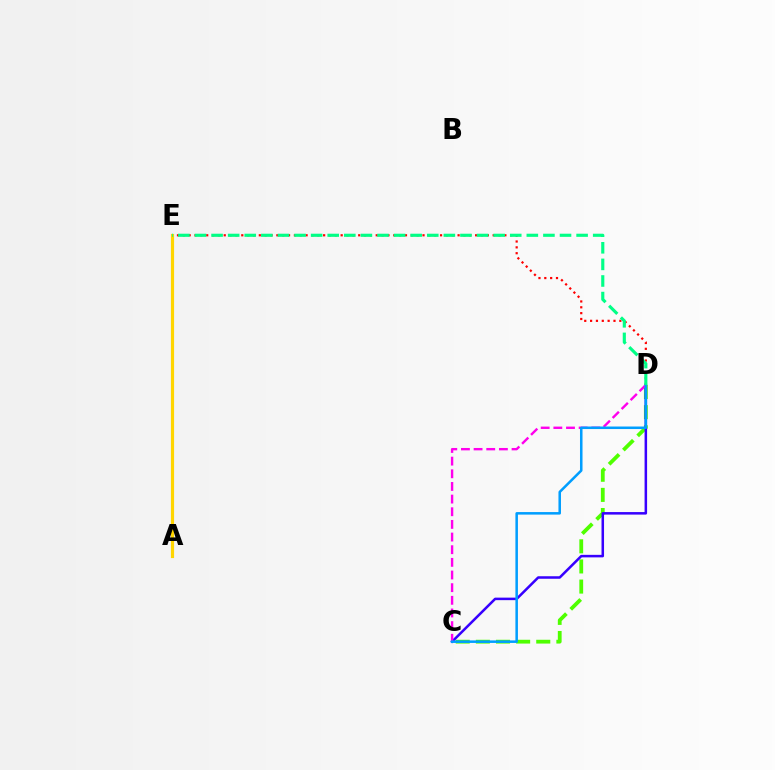{('C', 'D'): [{'color': '#4fff00', 'line_style': 'dashed', 'thickness': 2.73}, {'color': '#3700ff', 'line_style': 'solid', 'thickness': 1.82}, {'color': '#ff00ed', 'line_style': 'dashed', 'thickness': 1.72}, {'color': '#009eff', 'line_style': 'solid', 'thickness': 1.82}], ('D', 'E'): [{'color': '#ff0000', 'line_style': 'dotted', 'thickness': 1.59}, {'color': '#00ff86', 'line_style': 'dashed', 'thickness': 2.25}], ('A', 'E'): [{'color': '#ffd500', 'line_style': 'solid', 'thickness': 2.29}]}